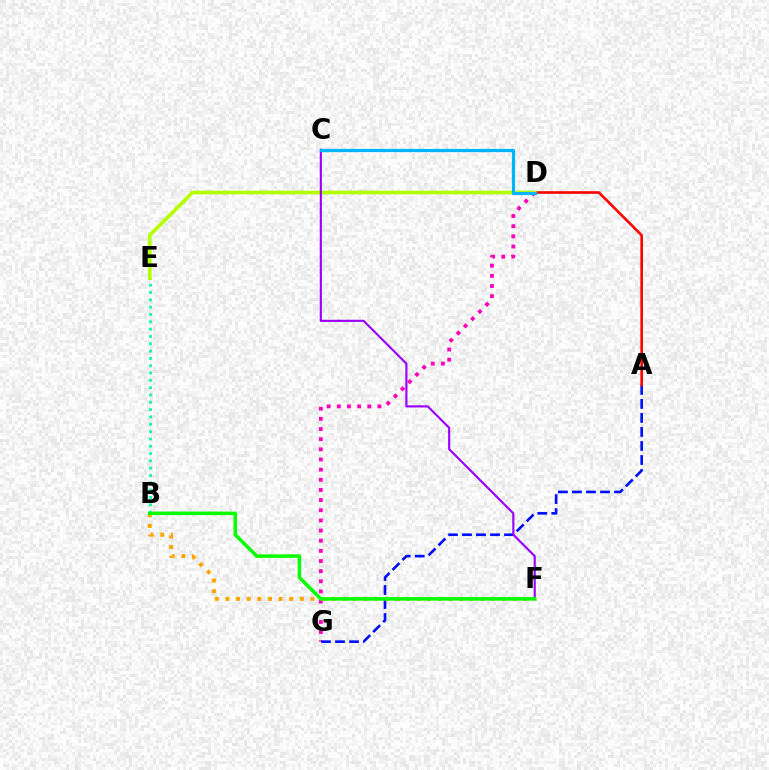{('B', 'E'): [{'color': '#00ff9d', 'line_style': 'dotted', 'thickness': 1.99}], ('D', 'G'): [{'color': '#ff00bd', 'line_style': 'dotted', 'thickness': 2.76}], ('A', 'G'): [{'color': '#0010ff', 'line_style': 'dashed', 'thickness': 1.9}], ('A', 'D'): [{'color': '#ff0000', 'line_style': 'solid', 'thickness': 1.88}], ('D', 'E'): [{'color': '#b3ff00', 'line_style': 'solid', 'thickness': 2.68}], ('B', 'F'): [{'color': '#ffa500', 'line_style': 'dotted', 'thickness': 2.89}, {'color': '#08ff00', 'line_style': 'solid', 'thickness': 2.53}], ('C', 'F'): [{'color': '#9b00ff', 'line_style': 'solid', 'thickness': 1.53}], ('C', 'D'): [{'color': '#00b5ff', 'line_style': 'solid', 'thickness': 2.31}]}